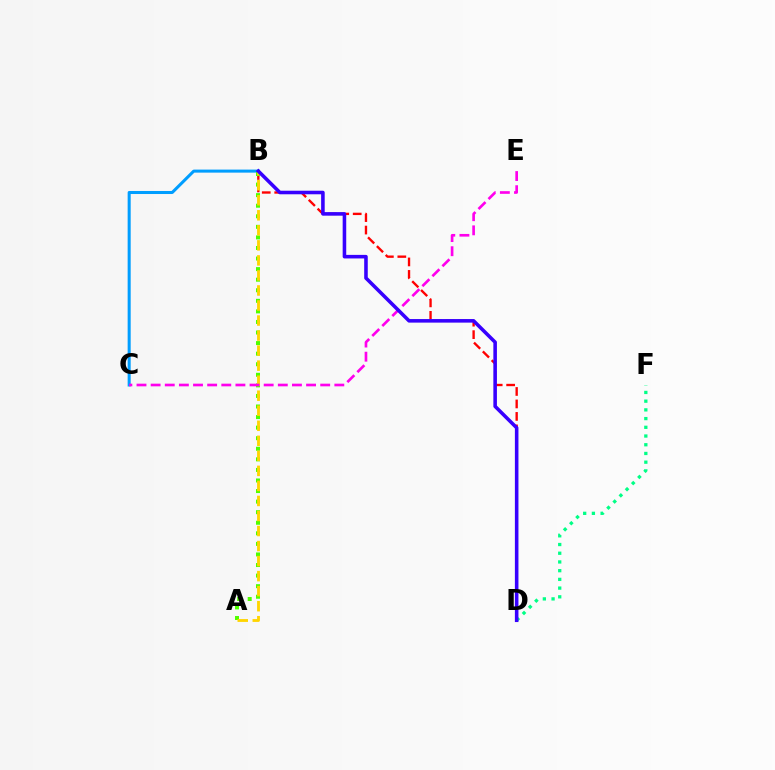{('D', 'F'): [{'color': '#00ff86', 'line_style': 'dotted', 'thickness': 2.37}], ('B', 'D'): [{'color': '#ff0000', 'line_style': 'dashed', 'thickness': 1.69}, {'color': '#3700ff', 'line_style': 'solid', 'thickness': 2.57}], ('B', 'C'): [{'color': '#009eff', 'line_style': 'solid', 'thickness': 2.19}], ('A', 'B'): [{'color': '#4fff00', 'line_style': 'dotted', 'thickness': 2.87}, {'color': '#ffd500', 'line_style': 'dashed', 'thickness': 2.04}], ('C', 'E'): [{'color': '#ff00ed', 'line_style': 'dashed', 'thickness': 1.92}]}